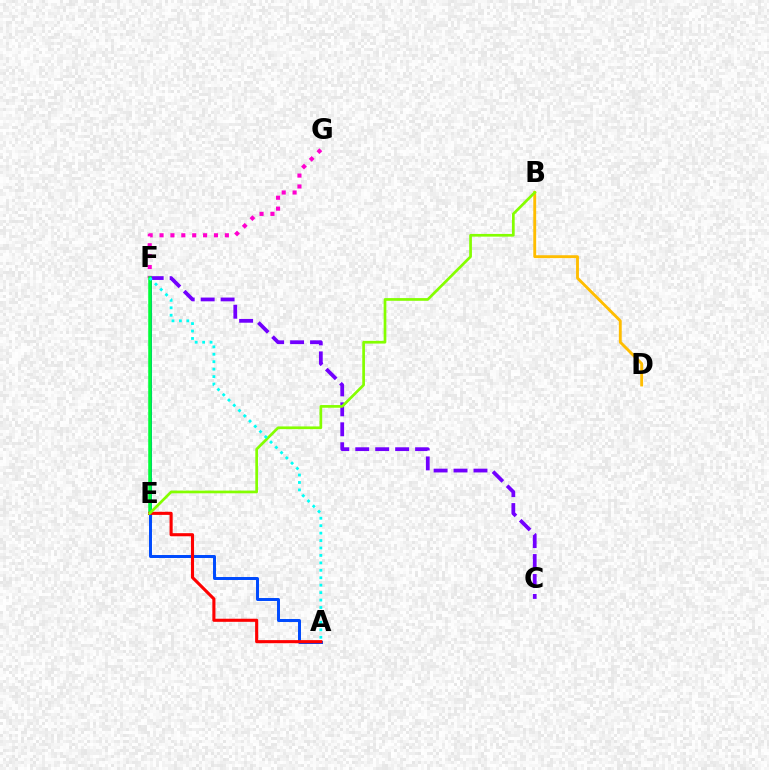{('A', 'F'): [{'color': '#004bff', 'line_style': 'solid', 'thickness': 2.14}, {'color': '#00fff6', 'line_style': 'dotted', 'thickness': 2.02}], ('B', 'D'): [{'color': '#ffbd00', 'line_style': 'solid', 'thickness': 2.06}], ('F', 'G'): [{'color': '#ff00cf', 'line_style': 'dotted', 'thickness': 2.96}], ('C', 'F'): [{'color': '#7200ff', 'line_style': 'dashed', 'thickness': 2.71}], ('E', 'F'): [{'color': '#00ff39', 'line_style': 'solid', 'thickness': 2.55}], ('A', 'E'): [{'color': '#ff0000', 'line_style': 'solid', 'thickness': 2.23}], ('B', 'E'): [{'color': '#84ff00', 'line_style': 'solid', 'thickness': 1.95}]}